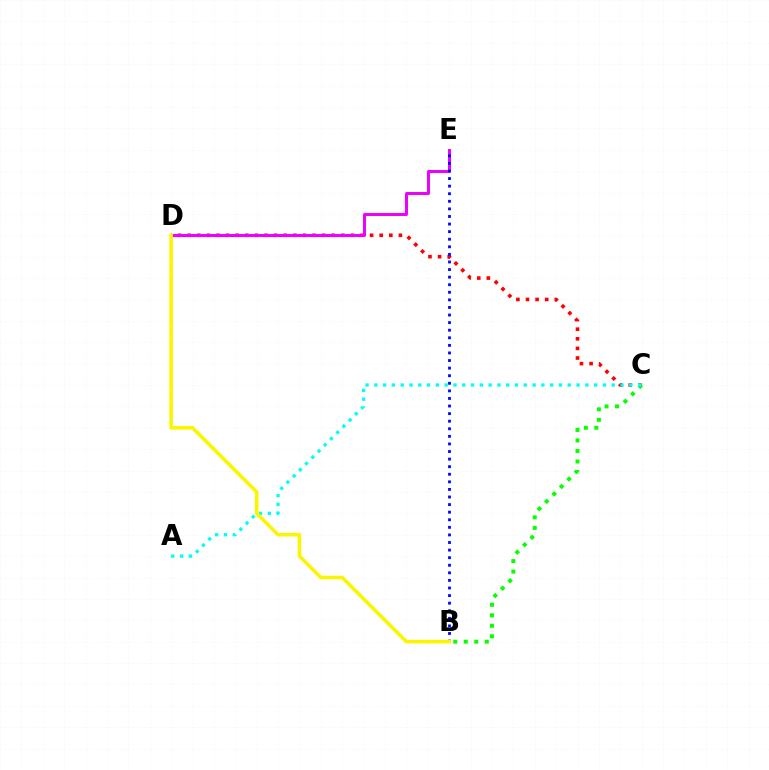{('C', 'D'): [{'color': '#ff0000', 'line_style': 'dotted', 'thickness': 2.61}], ('B', 'C'): [{'color': '#08ff00', 'line_style': 'dotted', 'thickness': 2.86}], ('A', 'C'): [{'color': '#00fff6', 'line_style': 'dotted', 'thickness': 2.39}], ('D', 'E'): [{'color': '#ee00ff', 'line_style': 'solid', 'thickness': 2.15}], ('B', 'E'): [{'color': '#0010ff', 'line_style': 'dotted', 'thickness': 2.06}], ('B', 'D'): [{'color': '#fcf500', 'line_style': 'solid', 'thickness': 2.57}]}